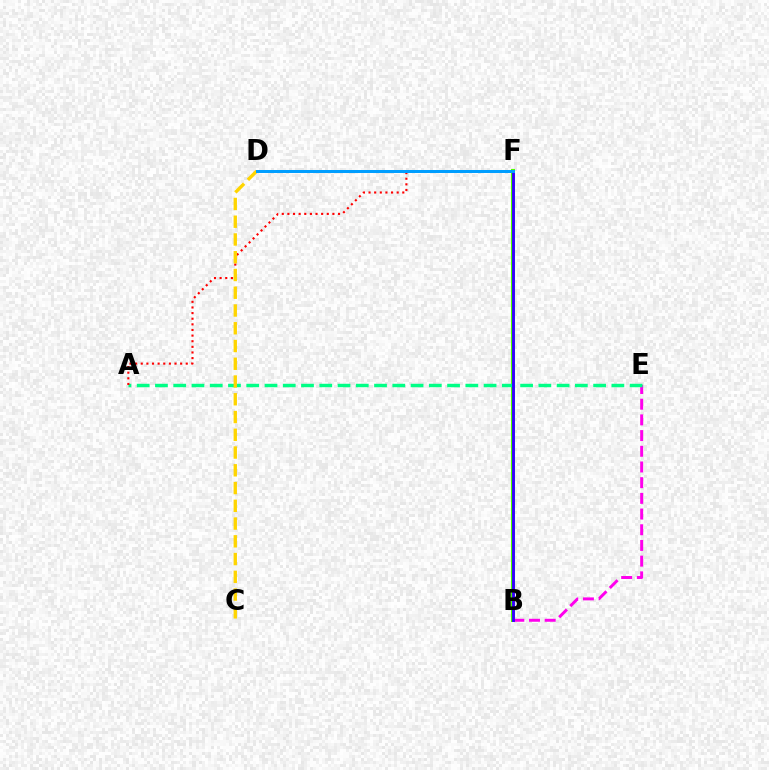{('B', 'F'): [{'color': '#4fff00', 'line_style': 'solid', 'thickness': 2.91}, {'color': '#3700ff', 'line_style': 'solid', 'thickness': 2.07}], ('B', 'E'): [{'color': '#ff00ed', 'line_style': 'dashed', 'thickness': 2.13}], ('A', 'E'): [{'color': '#00ff86', 'line_style': 'dashed', 'thickness': 2.48}], ('A', 'F'): [{'color': '#ff0000', 'line_style': 'dotted', 'thickness': 1.53}], ('C', 'D'): [{'color': '#ffd500', 'line_style': 'dashed', 'thickness': 2.41}], ('D', 'F'): [{'color': '#009eff', 'line_style': 'solid', 'thickness': 2.16}]}